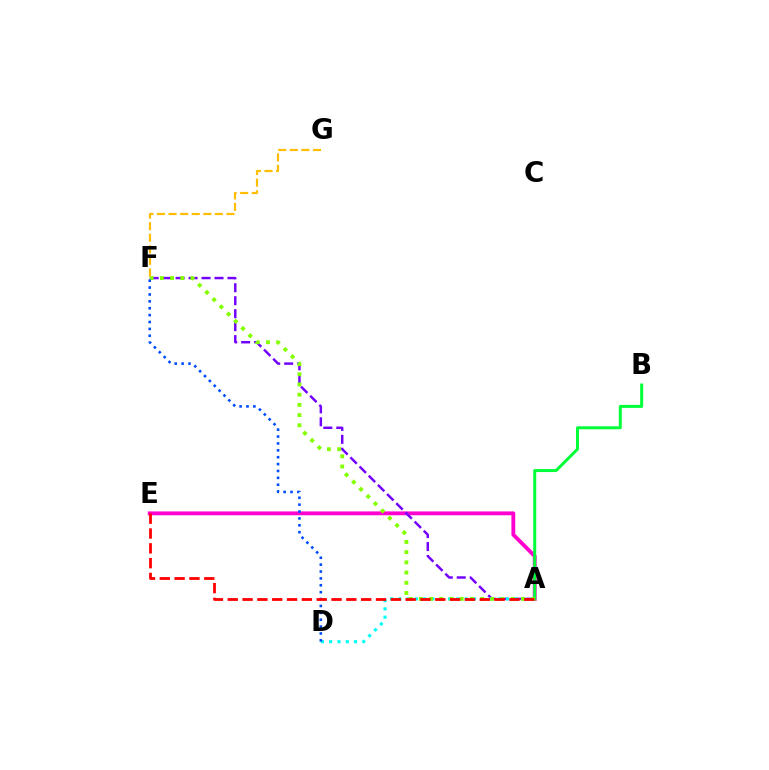{('A', 'E'): [{'color': '#ff00cf', 'line_style': 'solid', 'thickness': 2.77}, {'color': '#ff0000', 'line_style': 'dashed', 'thickness': 2.01}], ('A', 'F'): [{'color': '#7200ff', 'line_style': 'dashed', 'thickness': 1.76}, {'color': '#84ff00', 'line_style': 'dotted', 'thickness': 2.77}], ('A', 'D'): [{'color': '#00fff6', 'line_style': 'dotted', 'thickness': 2.25}], ('A', 'B'): [{'color': '#00ff39', 'line_style': 'solid', 'thickness': 2.15}], ('F', 'G'): [{'color': '#ffbd00', 'line_style': 'dashed', 'thickness': 1.57}], ('D', 'F'): [{'color': '#004bff', 'line_style': 'dotted', 'thickness': 1.87}]}